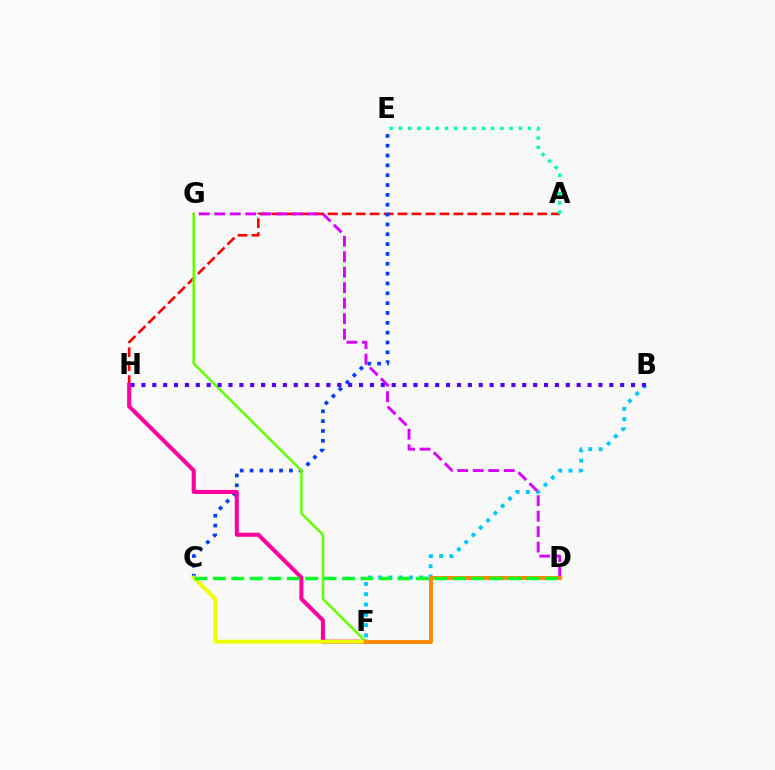{('A', 'H'): [{'color': '#ff0000', 'line_style': 'dashed', 'thickness': 1.9}], ('C', 'E'): [{'color': '#003fff', 'line_style': 'dotted', 'thickness': 2.67}], ('F', 'H'): [{'color': '#ff00a0', 'line_style': 'solid', 'thickness': 2.94}], ('B', 'F'): [{'color': '#00c7ff', 'line_style': 'dotted', 'thickness': 2.8}], ('C', 'F'): [{'color': '#eeff00', 'line_style': 'solid', 'thickness': 2.78}], ('F', 'G'): [{'color': '#66ff00', 'line_style': 'solid', 'thickness': 1.82}], ('D', 'G'): [{'color': '#d600ff', 'line_style': 'dashed', 'thickness': 2.11}], ('A', 'E'): [{'color': '#00ffaf', 'line_style': 'dotted', 'thickness': 2.51}], ('D', 'F'): [{'color': '#ff8800', 'line_style': 'solid', 'thickness': 2.8}], ('B', 'H'): [{'color': '#4f00ff', 'line_style': 'dotted', 'thickness': 2.96}], ('C', 'D'): [{'color': '#00ff27', 'line_style': 'dashed', 'thickness': 2.51}]}